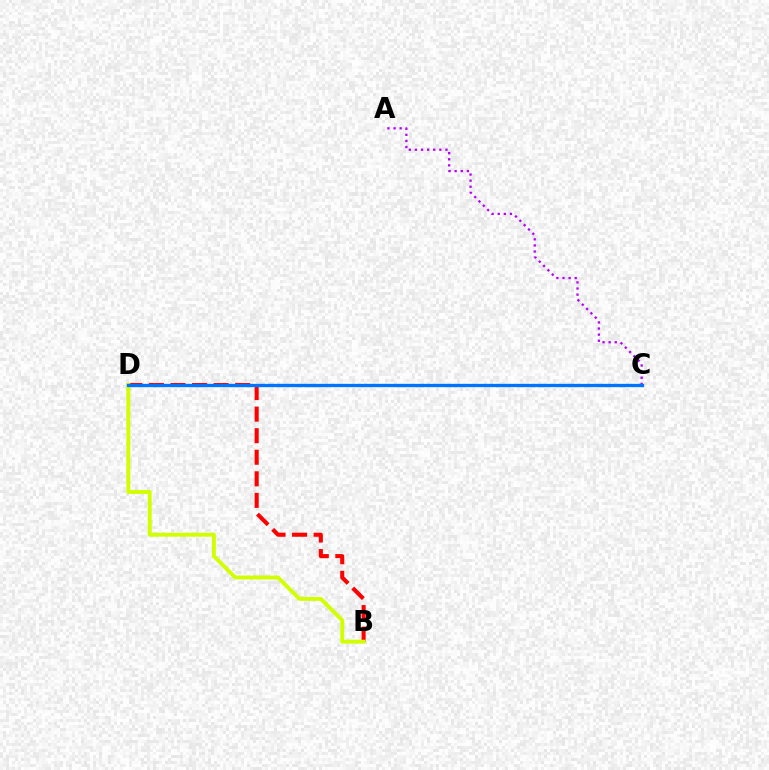{('C', 'D'): [{'color': '#00ff5c', 'line_style': 'dashed', 'thickness': 1.85}, {'color': '#0074ff', 'line_style': 'solid', 'thickness': 2.39}], ('B', 'D'): [{'color': '#ff0000', 'line_style': 'dashed', 'thickness': 2.93}, {'color': '#d1ff00', 'line_style': 'solid', 'thickness': 2.81}], ('A', 'C'): [{'color': '#b900ff', 'line_style': 'dotted', 'thickness': 1.66}]}